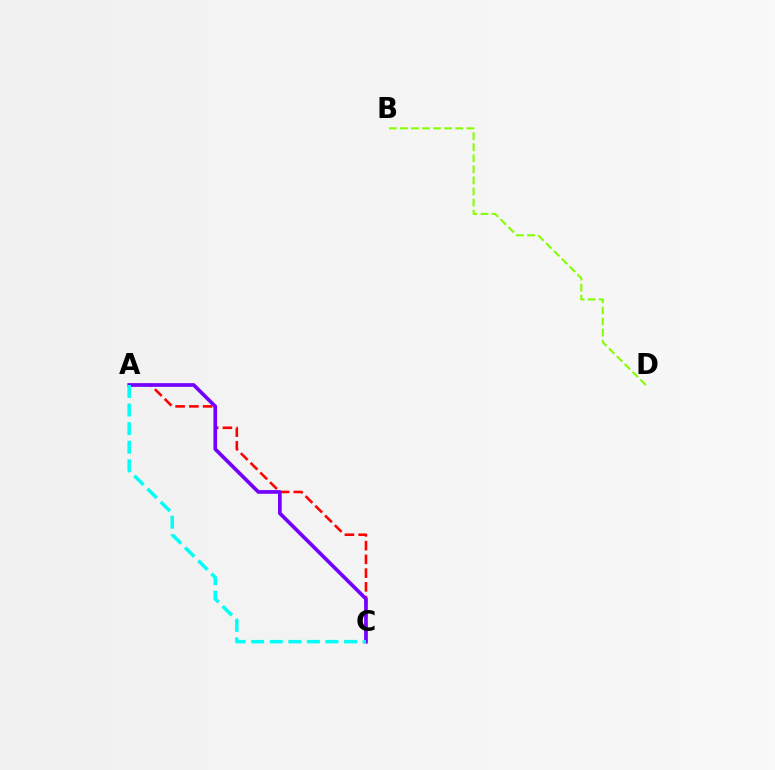{('B', 'D'): [{'color': '#84ff00', 'line_style': 'dashed', 'thickness': 1.5}], ('A', 'C'): [{'color': '#ff0000', 'line_style': 'dashed', 'thickness': 1.87}, {'color': '#7200ff', 'line_style': 'solid', 'thickness': 2.64}, {'color': '#00fff6', 'line_style': 'dashed', 'thickness': 2.52}]}